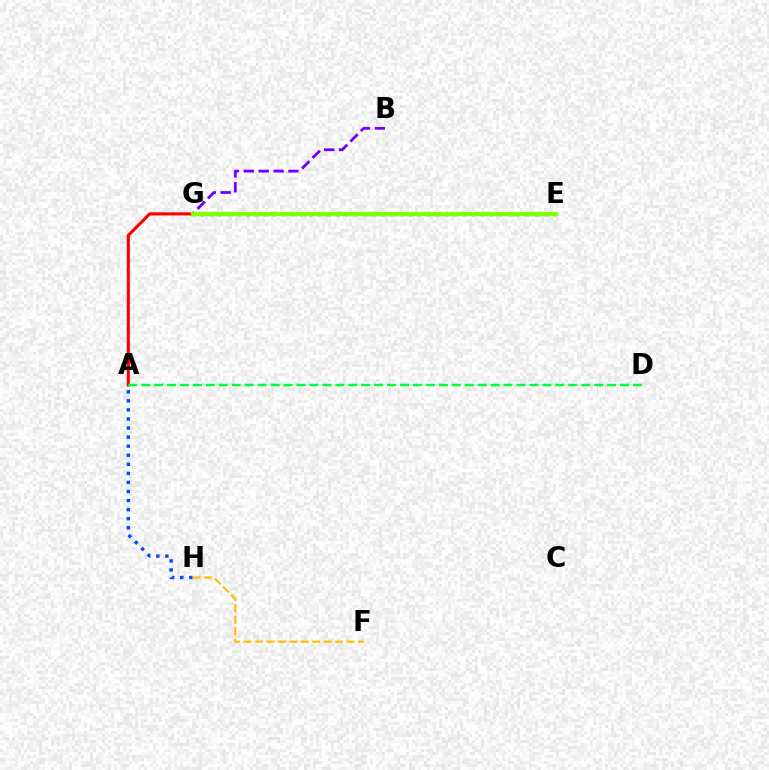{('E', 'G'): [{'color': '#00fff6', 'line_style': 'solid', 'thickness': 2.43}, {'color': '#ff00cf', 'line_style': 'dotted', 'thickness': 2.46}, {'color': '#84ff00', 'line_style': 'solid', 'thickness': 2.99}], ('A', 'G'): [{'color': '#ff0000', 'line_style': 'solid', 'thickness': 2.22}], ('F', 'H'): [{'color': '#ffbd00', 'line_style': 'dashed', 'thickness': 1.55}], ('A', 'H'): [{'color': '#004bff', 'line_style': 'dotted', 'thickness': 2.46}], ('A', 'D'): [{'color': '#00ff39', 'line_style': 'dashed', 'thickness': 1.76}], ('B', 'G'): [{'color': '#7200ff', 'line_style': 'dashed', 'thickness': 2.02}]}